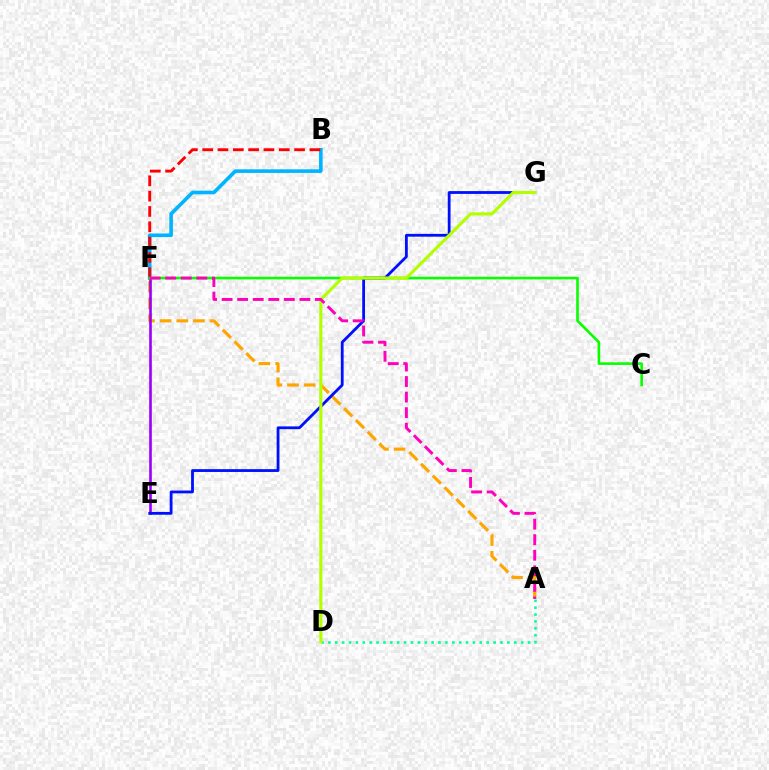{('A', 'F'): [{'color': '#ffa500', 'line_style': 'dashed', 'thickness': 2.26}, {'color': '#ff00bd', 'line_style': 'dashed', 'thickness': 2.11}], ('B', 'F'): [{'color': '#00b5ff', 'line_style': 'solid', 'thickness': 2.6}, {'color': '#ff0000', 'line_style': 'dashed', 'thickness': 2.08}], ('E', 'F'): [{'color': '#9b00ff', 'line_style': 'solid', 'thickness': 1.9}], ('A', 'D'): [{'color': '#00ff9d', 'line_style': 'dotted', 'thickness': 1.87}], ('C', 'F'): [{'color': '#08ff00', 'line_style': 'solid', 'thickness': 1.88}], ('E', 'G'): [{'color': '#0010ff', 'line_style': 'solid', 'thickness': 2.02}], ('D', 'G'): [{'color': '#b3ff00', 'line_style': 'solid', 'thickness': 2.25}]}